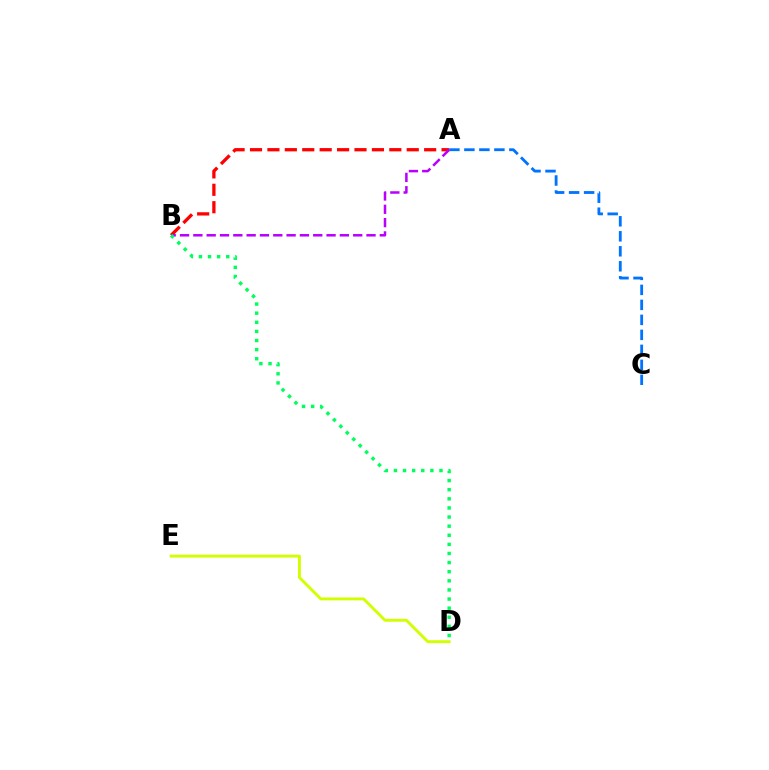{('A', 'B'): [{'color': '#ff0000', 'line_style': 'dashed', 'thickness': 2.37}, {'color': '#b900ff', 'line_style': 'dashed', 'thickness': 1.81}], ('D', 'E'): [{'color': '#d1ff00', 'line_style': 'solid', 'thickness': 2.08}], ('A', 'C'): [{'color': '#0074ff', 'line_style': 'dashed', 'thickness': 2.04}], ('B', 'D'): [{'color': '#00ff5c', 'line_style': 'dotted', 'thickness': 2.48}]}